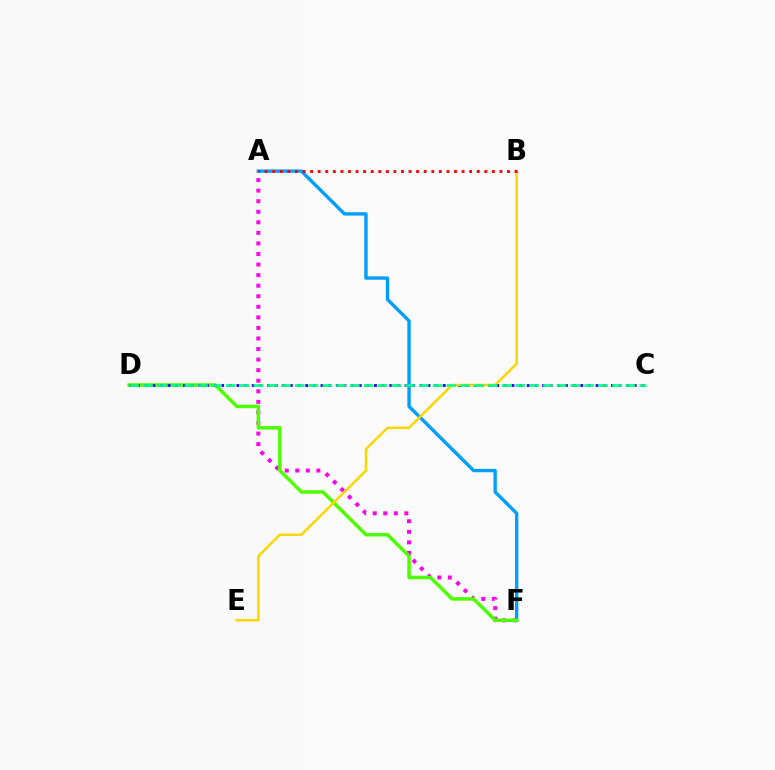{('A', 'F'): [{'color': '#ff00ed', 'line_style': 'dotted', 'thickness': 2.87}, {'color': '#009eff', 'line_style': 'solid', 'thickness': 2.43}], ('D', 'F'): [{'color': '#4fff00', 'line_style': 'solid', 'thickness': 2.52}], ('C', 'D'): [{'color': '#3700ff', 'line_style': 'dotted', 'thickness': 2.08}, {'color': '#00ff86', 'line_style': 'dashed', 'thickness': 1.87}], ('B', 'E'): [{'color': '#ffd500', 'line_style': 'solid', 'thickness': 1.77}], ('A', 'B'): [{'color': '#ff0000', 'line_style': 'dotted', 'thickness': 2.06}]}